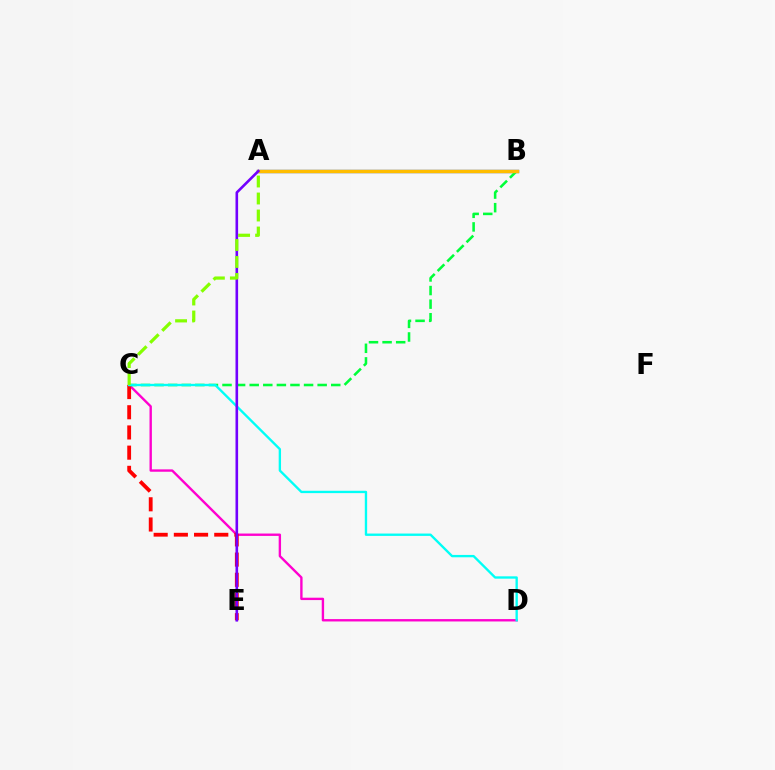{('A', 'B'): [{'color': '#004bff', 'line_style': 'solid', 'thickness': 2.39}, {'color': '#ffbd00', 'line_style': 'solid', 'thickness': 2.45}], ('C', 'D'): [{'color': '#ff00cf', 'line_style': 'solid', 'thickness': 1.71}, {'color': '#00fff6', 'line_style': 'solid', 'thickness': 1.69}], ('C', 'E'): [{'color': '#ff0000', 'line_style': 'dashed', 'thickness': 2.74}], ('B', 'C'): [{'color': '#00ff39', 'line_style': 'dashed', 'thickness': 1.85}], ('A', 'E'): [{'color': '#7200ff', 'line_style': 'solid', 'thickness': 1.88}], ('A', 'C'): [{'color': '#84ff00', 'line_style': 'dashed', 'thickness': 2.31}]}